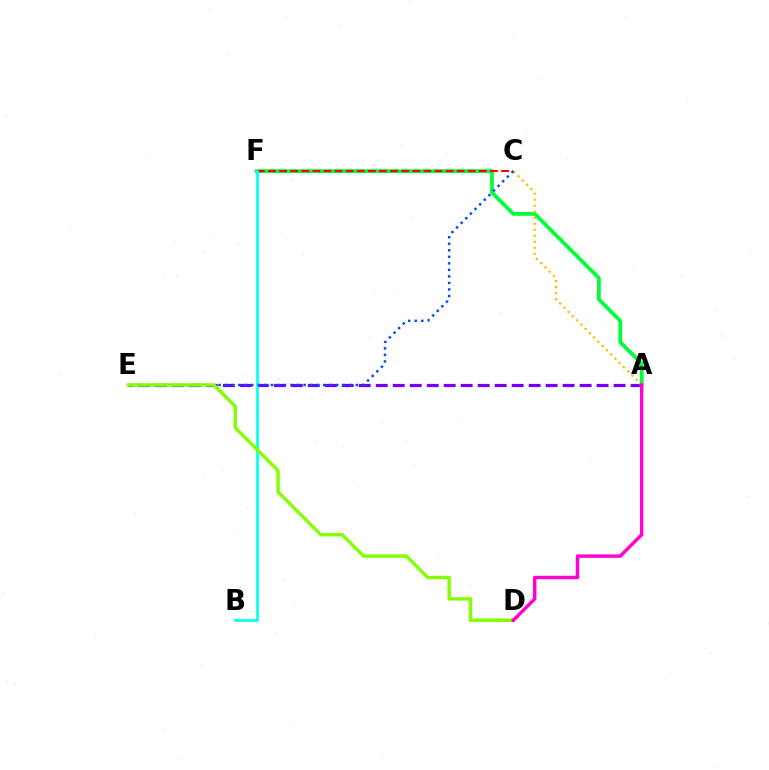{('A', 'E'): [{'color': '#7200ff', 'line_style': 'dashed', 'thickness': 2.31}], ('A', 'F'): [{'color': '#00ff39', 'line_style': 'solid', 'thickness': 2.72}], ('A', 'C'): [{'color': '#ffbd00', 'line_style': 'dotted', 'thickness': 1.63}], ('C', 'F'): [{'color': '#ff0000', 'line_style': 'dashed', 'thickness': 1.51}], ('B', 'F'): [{'color': '#00fff6', 'line_style': 'solid', 'thickness': 1.93}], ('C', 'E'): [{'color': '#004bff', 'line_style': 'dotted', 'thickness': 1.77}], ('D', 'E'): [{'color': '#84ff00', 'line_style': 'solid', 'thickness': 2.46}], ('A', 'D'): [{'color': '#ff00cf', 'line_style': 'solid', 'thickness': 2.47}]}